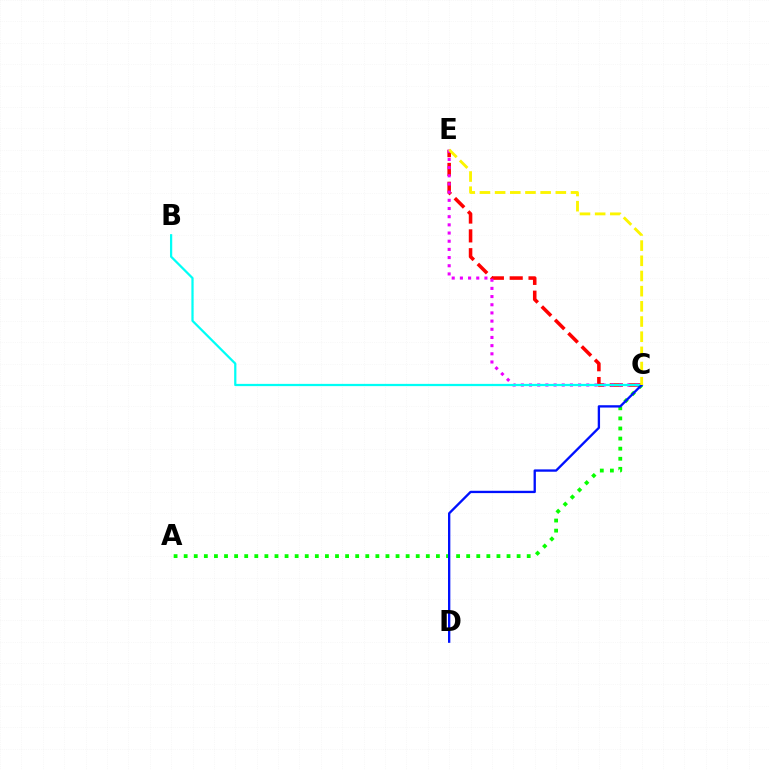{('C', 'E'): [{'color': '#ff0000', 'line_style': 'dashed', 'thickness': 2.56}, {'color': '#ee00ff', 'line_style': 'dotted', 'thickness': 2.22}, {'color': '#fcf500', 'line_style': 'dashed', 'thickness': 2.06}], ('A', 'C'): [{'color': '#08ff00', 'line_style': 'dotted', 'thickness': 2.74}], ('B', 'C'): [{'color': '#00fff6', 'line_style': 'solid', 'thickness': 1.61}], ('C', 'D'): [{'color': '#0010ff', 'line_style': 'solid', 'thickness': 1.68}]}